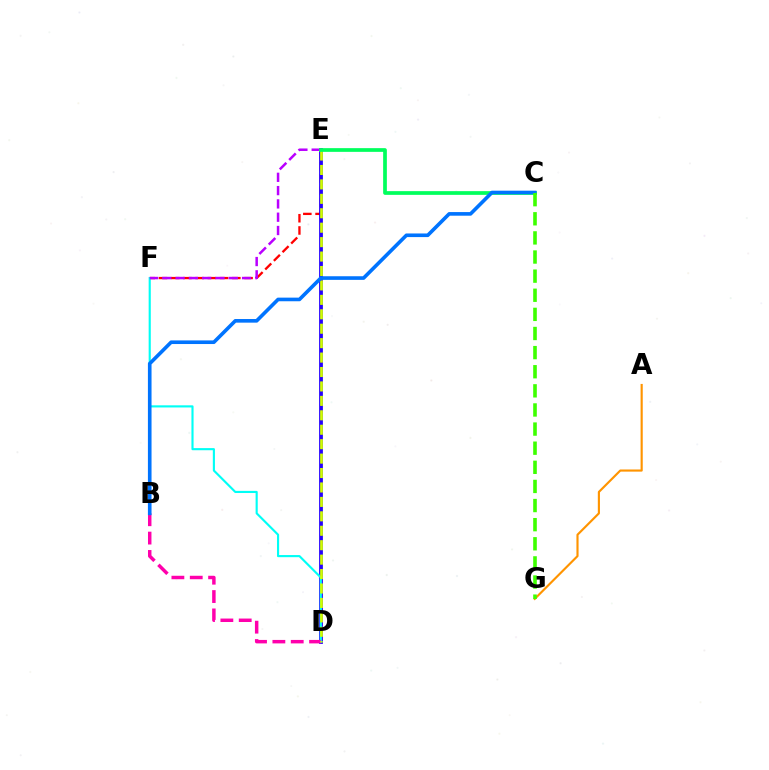{('E', 'F'): [{'color': '#ff0000', 'line_style': 'dashed', 'thickness': 1.66}, {'color': '#b900ff', 'line_style': 'dashed', 'thickness': 1.81}], ('D', 'E'): [{'color': '#2500ff', 'line_style': 'solid', 'thickness': 2.73}, {'color': '#d1ff00', 'line_style': 'dashed', 'thickness': 1.96}], ('D', 'F'): [{'color': '#00fff6', 'line_style': 'solid', 'thickness': 1.54}], ('B', 'D'): [{'color': '#ff00ac', 'line_style': 'dashed', 'thickness': 2.49}], ('A', 'G'): [{'color': '#ff9400', 'line_style': 'solid', 'thickness': 1.55}], ('C', 'E'): [{'color': '#00ff5c', 'line_style': 'solid', 'thickness': 2.67}], ('B', 'C'): [{'color': '#0074ff', 'line_style': 'solid', 'thickness': 2.61}], ('C', 'G'): [{'color': '#3dff00', 'line_style': 'dashed', 'thickness': 2.6}]}